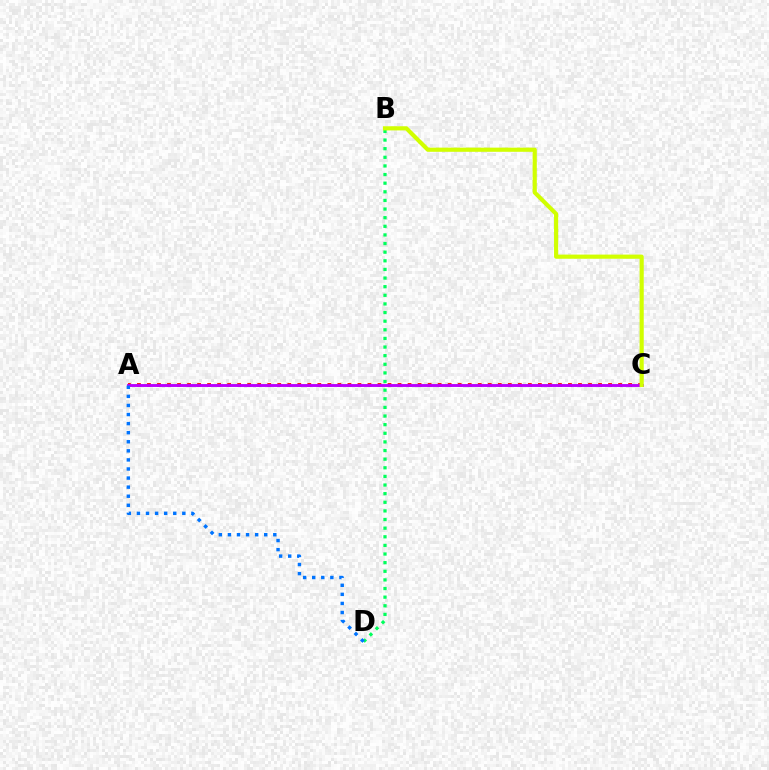{('B', 'D'): [{'color': '#00ff5c', 'line_style': 'dotted', 'thickness': 2.34}], ('A', 'C'): [{'color': '#ff0000', 'line_style': 'dotted', 'thickness': 2.72}, {'color': '#b900ff', 'line_style': 'solid', 'thickness': 2.08}], ('B', 'C'): [{'color': '#d1ff00', 'line_style': 'solid', 'thickness': 2.99}], ('A', 'D'): [{'color': '#0074ff', 'line_style': 'dotted', 'thickness': 2.47}]}